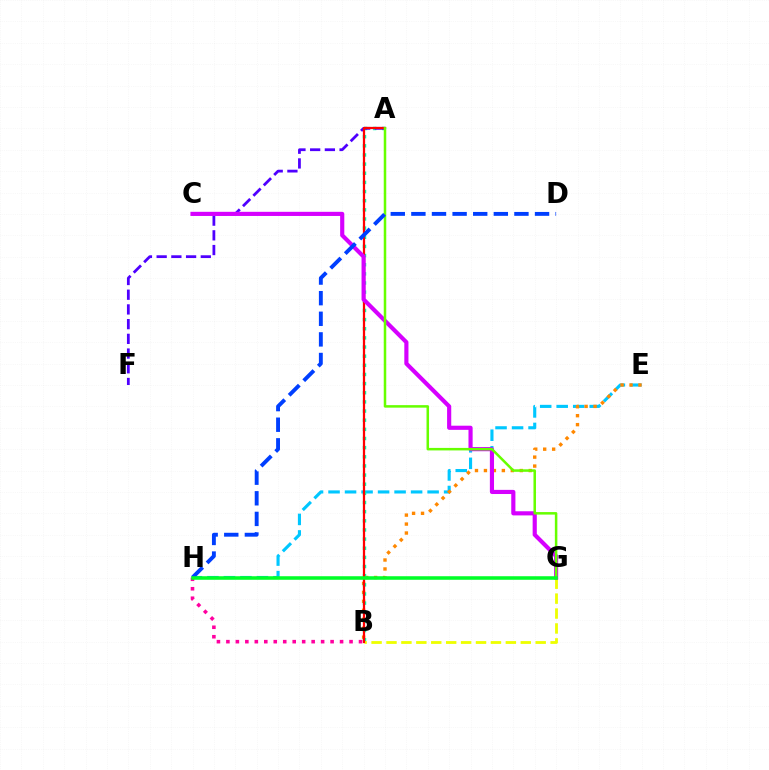{('E', 'H'): [{'color': '#00c7ff', 'line_style': 'dashed', 'thickness': 2.24}], ('B', 'H'): [{'color': '#ff00a0', 'line_style': 'dotted', 'thickness': 2.57}], ('B', 'E'): [{'color': '#ff8800', 'line_style': 'dotted', 'thickness': 2.43}], ('A', 'B'): [{'color': '#00ffaf', 'line_style': 'dotted', 'thickness': 2.48}, {'color': '#ff0000', 'line_style': 'solid', 'thickness': 1.63}], ('B', 'G'): [{'color': '#eeff00', 'line_style': 'dashed', 'thickness': 2.03}], ('A', 'F'): [{'color': '#4f00ff', 'line_style': 'dashed', 'thickness': 2.0}], ('C', 'G'): [{'color': '#d600ff', 'line_style': 'solid', 'thickness': 2.98}], ('A', 'G'): [{'color': '#66ff00', 'line_style': 'solid', 'thickness': 1.81}], ('D', 'H'): [{'color': '#003fff', 'line_style': 'dashed', 'thickness': 2.8}], ('G', 'H'): [{'color': '#00ff27', 'line_style': 'solid', 'thickness': 2.55}]}